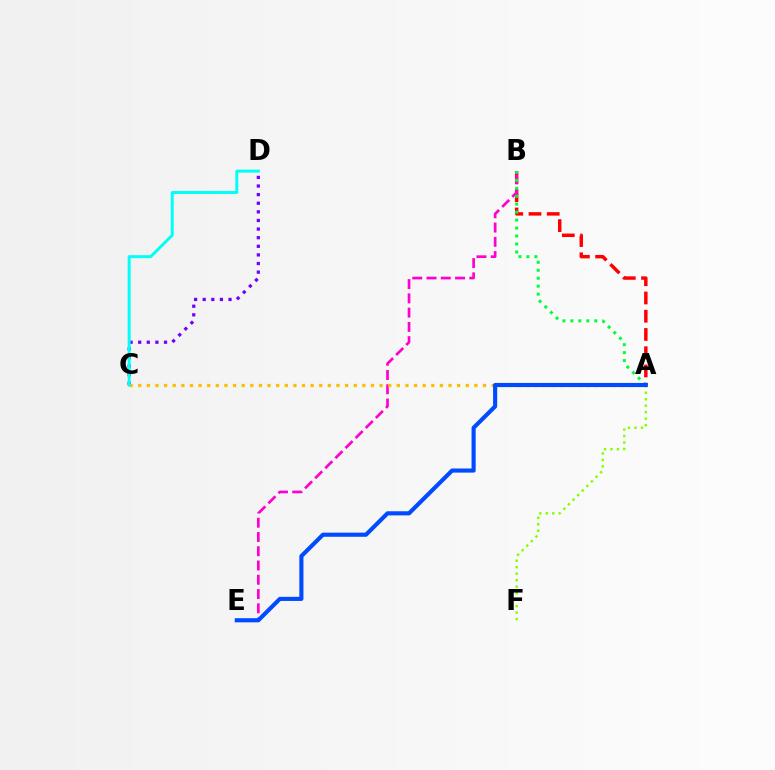{('A', 'B'): [{'color': '#ff0000', 'line_style': 'dashed', 'thickness': 2.48}, {'color': '#00ff39', 'line_style': 'dotted', 'thickness': 2.16}], ('B', 'E'): [{'color': '#ff00cf', 'line_style': 'dashed', 'thickness': 1.94}], ('C', 'D'): [{'color': '#7200ff', 'line_style': 'dotted', 'thickness': 2.34}, {'color': '#00fff6', 'line_style': 'solid', 'thickness': 2.14}], ('A', 'C'): [{'color': '#ffbd00', 'line_style': 'dotted', 'thickness': 2.34}], ('A', 'F'): [{'color': '#84ff00', 'line_style': 'dotted', 'thickness': 1.76}], ('A', 'E'): [{'color': '#004bff', 'line_style': 'solid', 'thickness': 2.97}]}